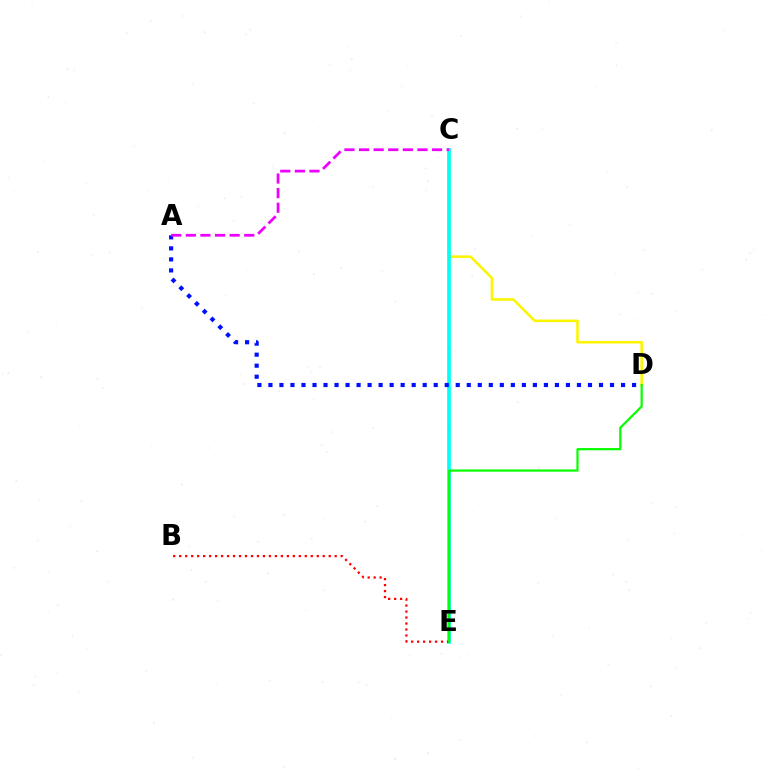{('C', 'D'): [{'color': '#fcf500', 'line_style': 'solid', 'thickness': 1.84}], ('C', 'E'): [{'color': '#00fff6', 'line_style': 'solid', 'thickness': 2.65}], ('A', 'D'): [{'color': '#0010ff', 'line_style': 'dotted', 'thickness': 2.99}], ('B', 'E'): [{'color': '#ff0000', 'line_style': 'dotted', 'thickness': 1.62}], ('D', 'E'): [{'color': '#08ff00', 'line_style': 'solid', 'thickness': 1.6}], ('A', 'C'): [{'color': '#ee00ff', 'line_style': 'dashed', 'thickness': 1.98}]}